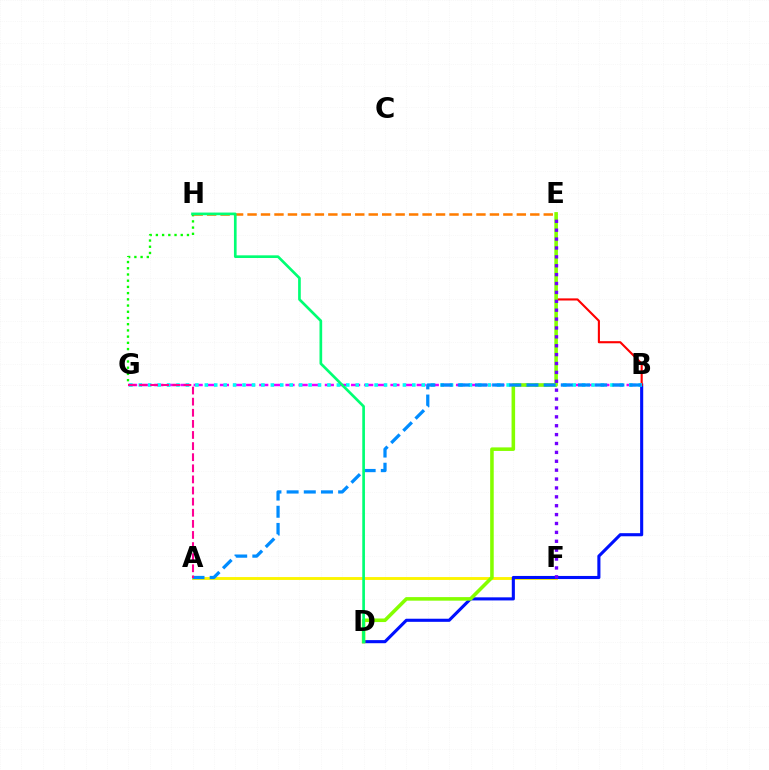{('A', 'F'): [{'color': '#fcf500', 'line_style': 'solid', 'thickness': 2.08}], ('G', 'H'): [{'color': '#08ff00', 'line_style': 'dotted', 'thickness': 1.69}], ('B', 'G'): [{'color': '#ee00ff', 'line_style': 'dashed', 'thickness': 1.78}, {'color': '#00fff6', 'line_style': 'dotted', 'thickness': 2.56}], ('B', 'D'): [{'color': '#0010ff', 'line_style': 'solid', 'thickness': 2.23}], ('B', 'E'): [{'color': '#ff0000', 'line_style': 'solid', 'thickness': 1.52}], ('E', 'H'): [{'color': '#ff7c00', 'line_style': 'dashed', 'thickness': 1.83}], ('D', 'E'): [{'color': '#84ff00', 'line_style': 'solid', 'thickness': 2.57}], ('A', 'B'): [{'color': '#008cff', 'line_style': 'dashed', 'thickness': 2.33}], ('E', 'F'): [{'color': '#7200ff', 'line_style': 'dotted', 'thickness': 2.41}], ('D', 'H'): [{'color': '#00ff74', 'line_style': 'solid', 'thickness': 1.92}], ('A', 'G'): [{'color': '#ff0094', 'line_style': 'dashed', 'thickness': 1.51}]}